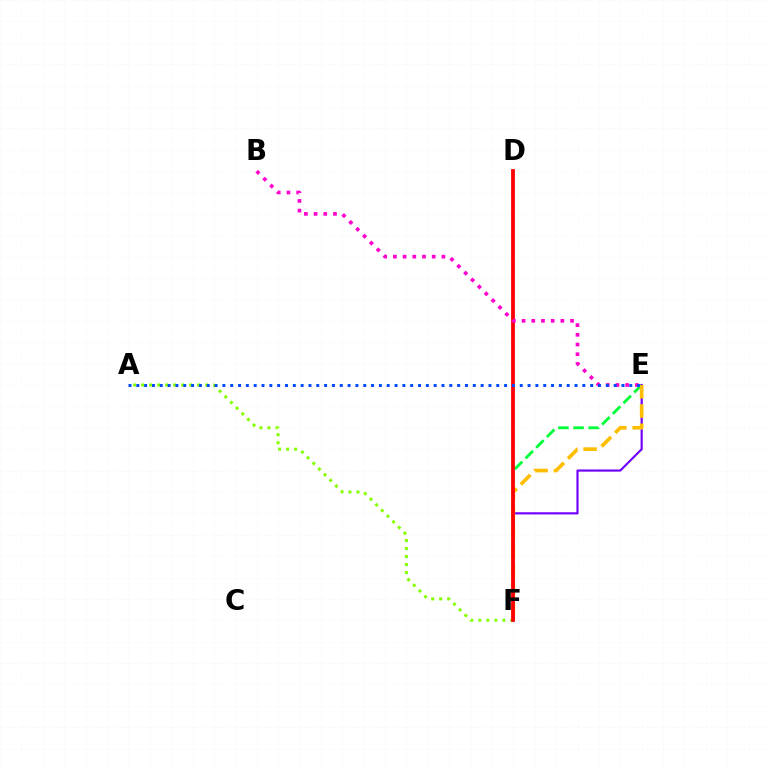{('A', 'F'): [{'color': '#84ff00', 'line_style': 'dotted', 'thickness': 2.17}], ('E', 'F'): [{'color': '#00ff39', 'line_style': 'dashed', 'thickness': 2.05}, {'color': '#7200ff', 'line_style': 'solid', 'thickness': 1.56}, {'color': '#ffbd00', 'line_style': 'dashed', 'thickness': 2.62}], ('D', 'F'): [{'color': '#00fff6', 'line_style': 'dotted', 'thickness': 1.55}, {'color': '#ff0000', 'line_style': 'solid', 'thickness': 2.72}], ('B', 'E'): [{'color': '#ff00cf', 'line_style': 'dotted', 'thickness': 2.64}], ('A', 'E'): [{'color': '#004bff', 'line_style': 'dotted', 'thickness': 2.13}]}